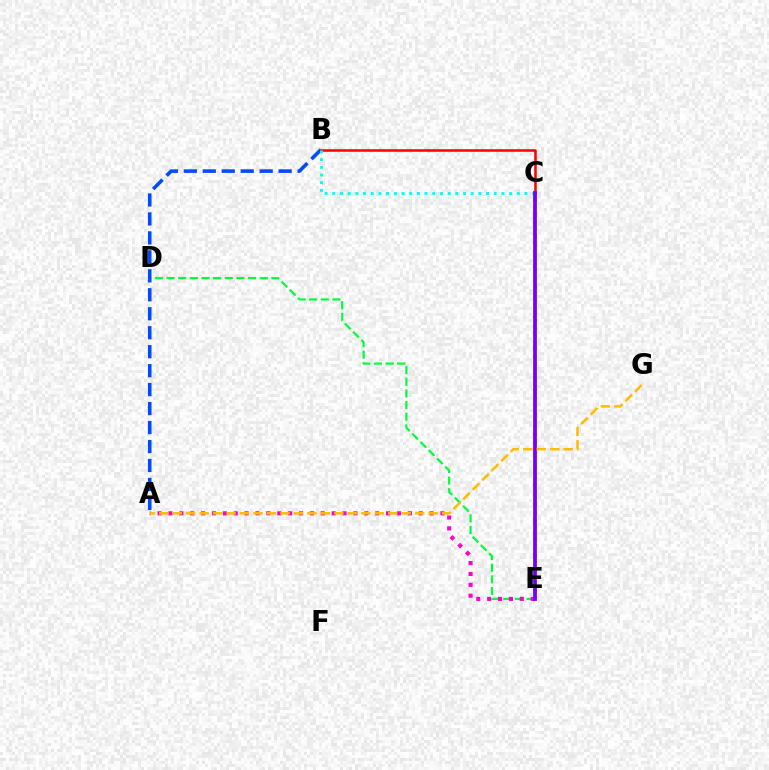{('D', 'E'): [{'color': '#00ff39', 'line_style': 'dashed', 'thickness': 1.58}], ('C', 'E'): [{'color': '#84ff00', 'line_style': 'dotted', 'thickness': 1.93}, {'color': '#7200ff', 'line_style': 'solid', 'thickness': 2.71}], ('A', 'E'): [{'color': '#ff00cf', 'line_style': 'dotted', 'thickness': 2.96}], ('A', 'B'): [{'color': '#004bff', 'line_style': 'dashed', 'thickness': 2.58}], ('B', 'C'): [{'color': '#ff0000', 'line_style': 'solid', 'thickness': 1.83}, {'color': '#00fff6', 'line_style': 'dotted', 'thickness': 2.09}], ('A', 'G'): [{'color': '#ffbd00', 'line_style': 'dashed', 'thickness': 1.83}]}